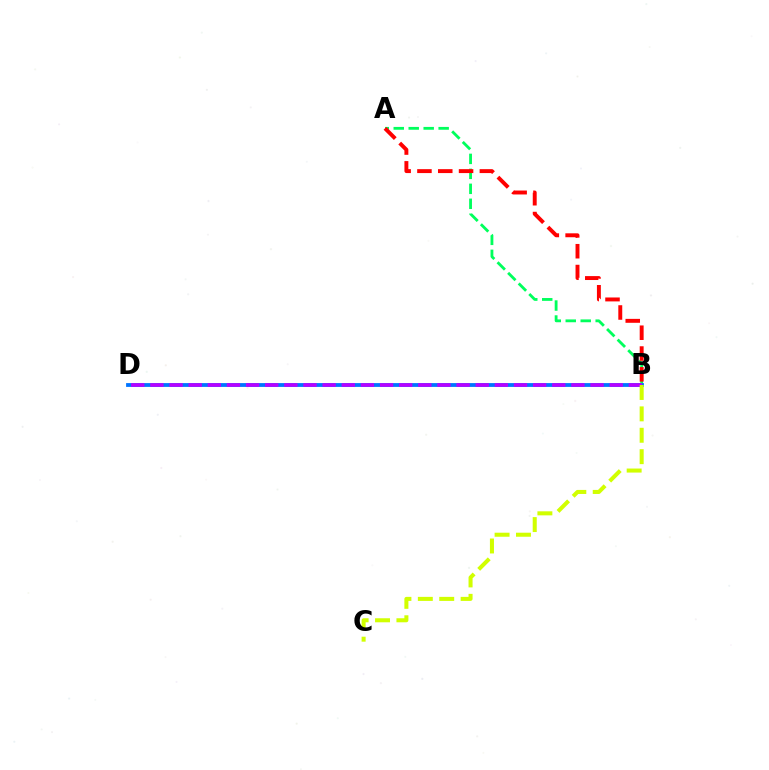{('A', 'B'): [{'color': '#00ff5c', 'line_style': 'dashed', 'thickness': 2.03}, {'color': '#ff0000', 'line_style': 'dashed', 'thickness': 2.83}], ('B', 'D'): [{'color': '#0074ff', 'line_style': 'solid', 'thickness': 2.74}, {'color': '#b900ff', 'line_style': 'dashed', 'thickness': 2.6}], ('B', 'C'): [{'color': '#d1ff00', 'line_style': 'dashed', 'thickness': 2.91}]}